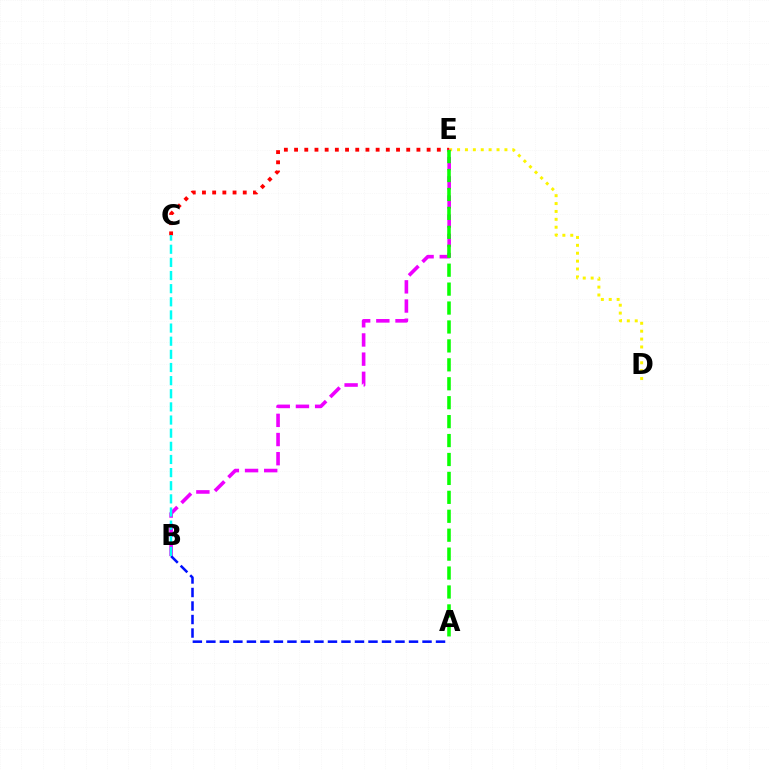{('D', 'E'): [{'color': '#fcf500', 'line_style': 'dotted', 'thickness': 2.15}], ('C', 'E'): [{'color': '#ff0000', 'line_style': 'dotted', 'thickness': 2.77}], ('B', 'E'): [{'color': '#ee00ff', 'line_style': 'dashed', 'thickness': 2.61}], ('A', 'E'): [{'color': '#08ff00', 'line_style': 'dashed', 'thickness': 2.57}], ('A', 'B'): [{'color': '#0010ff', 'line_style': 'dashed', 'thickness': 1.84}], ('B', 'C'): [{'color': '#00fff6', 'line_style': 'dashed', 'thickness': 1.78}]}